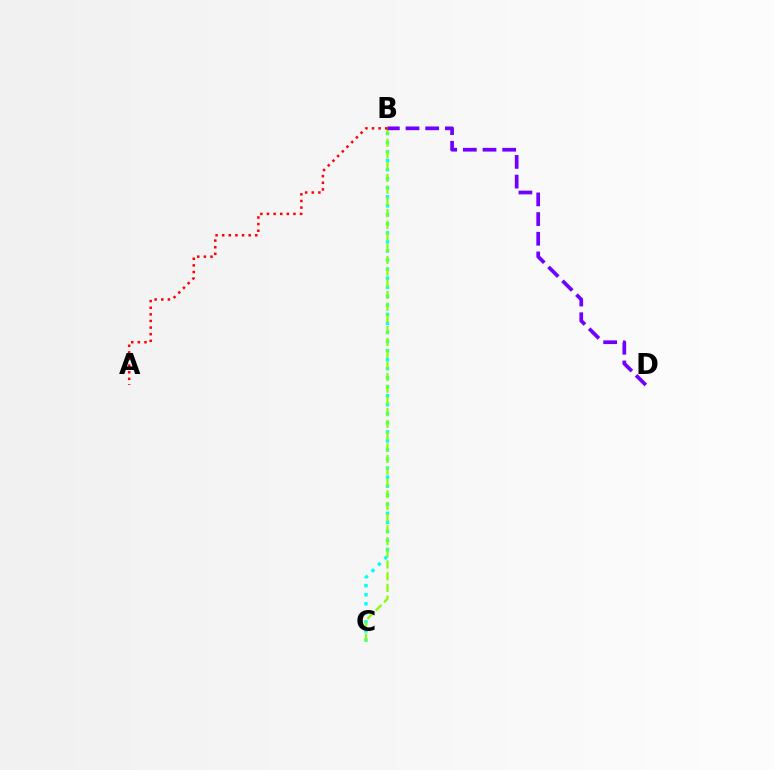{('B', 'C'): [{'color': '#00fff6', 'line_style': 'dotted', 'thickness': 2.46}, {'color': '#84ff00', 'line_style': 'dashed', 'thickness': 1.59}], ('B', 'D'): [{'color': '#7200ff', 'line_style': 'dashed', 'thickness': 2.67}], ('A', 'B'): [{'color': '#ff0000', 'line_style': 'dotted', 'thickness': 1.8}]}